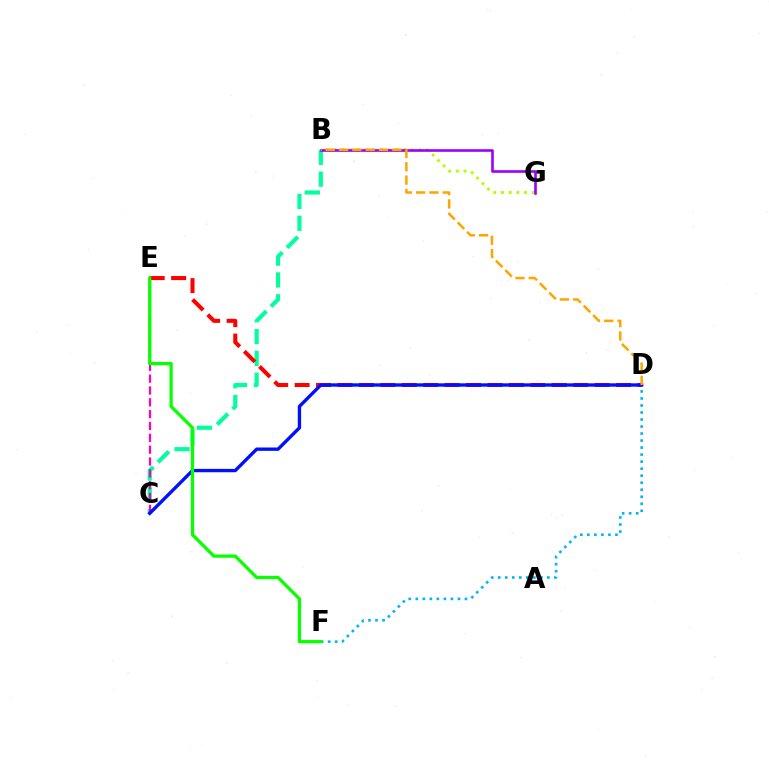{('B', 'C'): [{'color': '#00ff9d', 'line_style': 'dashed', 'thickness': 2.97}], ('D', 'F'): [{'color': '#00b5ff', 'line_style': 'dotted', 'thickness': 1.91}], ('B', 'G'): [{'color': '#b3ff00', 'line_style': 'dotted', 'thickness': 2.09}, {'color': '#9b00ff', 'line_style': 'solid', 'thickness': 1.89}], ('D', 'E'): [{'color': '#ff0000', 'line_style': 'dashed', 'thickness': 2.91}], ('C', 'E'): [{'color': '#ff00bd', 'line_style': 'dashed', 'thickness': 1.61}], ('C', 'D'): [{'color': '#0010ff', 'line_style': 'solid', 'thickness': 2.41}], ('B', 'D'): [{'color': '#ffa500', 'line_style': 'dashed', 'thickness': 1.81}], ('E', 'F'): [{'color': '#08ff00', 'line_style': 'solid', 'thickness': 2.35}]}